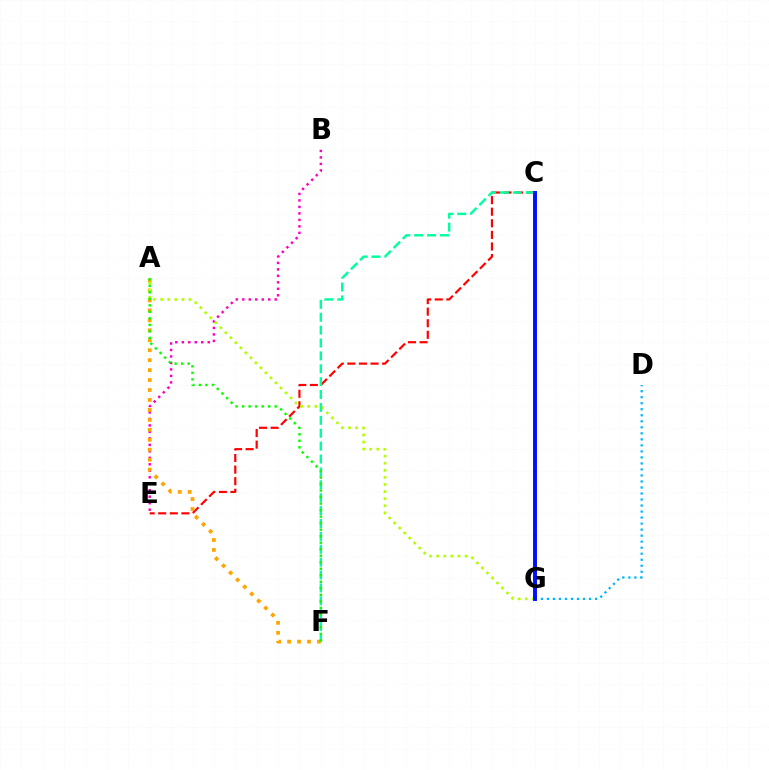{('C', 'E'): [{'color': '#ff0000', 'line_style': 'dashed', 'thickness': 1.57}], ('B', 'E'): [{'color': '#ff00bd', 'line_style': 'dotted', 'thickness': 1.76}], ('C', 'G'): [{'color': '#9b00ff', 'line_style': 'solid', 'thickness': 1.52}, {'color': '#0010ff', 'line_style': 'solid', 'thickness': 2.82}], ('A', 'F'): [{'color': '#ffa500', 'line_style': 'dotted', 'thickness': 2.7}, {'color': '#08ff00', 'line_style': 'dotted', 'thickness': 1.77}], ('D', 'G'): [{'color': '#00b5ff', 'line_style': 'dotted', 'thickness': 1.64}], ('A', 'G'): [{'color': '#b3ff00', 'line_style': 'dotted', 'thickness': 1.93}], ('C', 'F'): [{'color': '#00ff9d', 'line_style': 'dashed', 'thickness': 1.75}]}